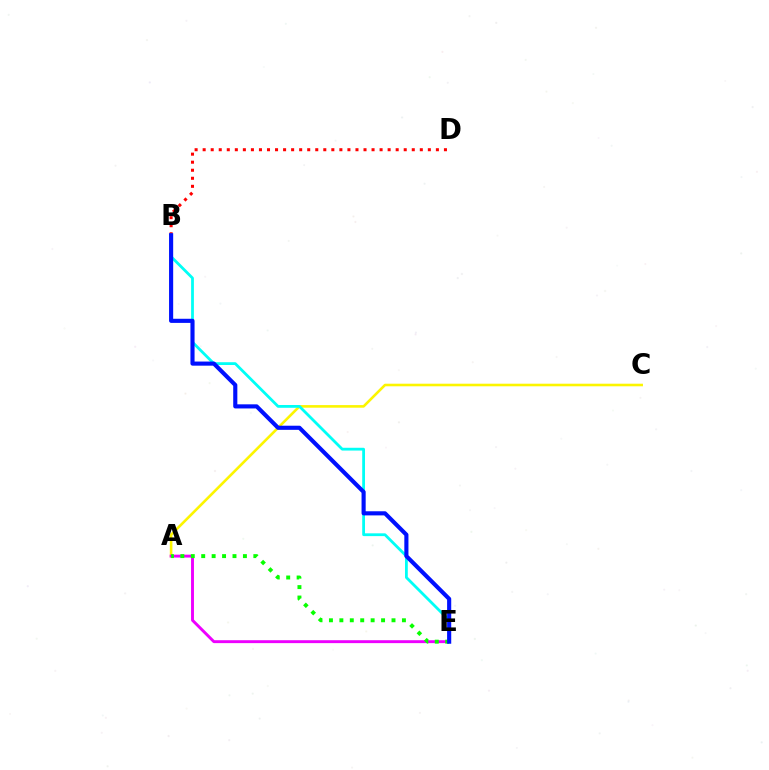{('A', 'C'): [{'color': '#fcf500', 'line_style': 'solid', 'thickness': 1.87}], ('B', 'D'): [{'color': '#ff0000', 'line_style': 'dotted', 'thickness': 2.19}], ('A', 'E'): [{'color': '#ee00ff', 'line_style': 'solid', 'thickness': 2.1}, {'color': '#08ff00', 'line_style': 'dotted', 'thickness': 2.83}], ('B', 'E'): [{'color': '#00fff6', 'line_style': 'solid', 'thickness': 2.01}, {'color': '#0010ff', 'line_style': 'solid', 'thickness': 2.97}]}